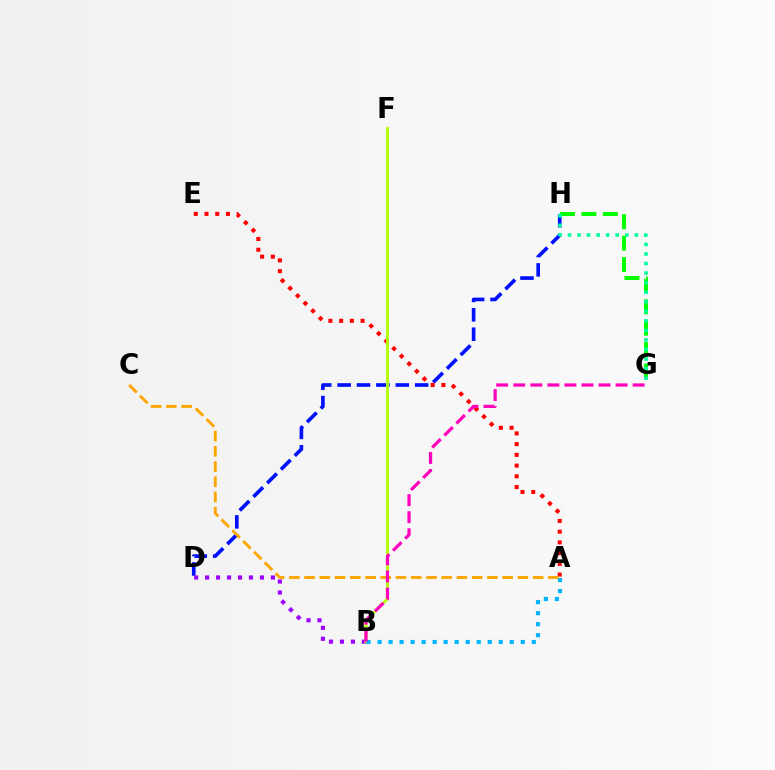{('D', 'H'): [{'color': '#0010ff', 'line_style': 'dashed', 'thickness': 2.63}], ('G', 'H'): [{'color': '#08ff00', 'line_style': 'dashed', 'thickness': 2.91}, {'color': '#00ff9d', 'line_style': 'dotted', 'thickness': 2.6}], ('A', 'E'): [{'color': '#ff0000', 'line_style': 'dotted', 'thickness': 2.91}], ('B', 'D'): [{'color': '#9b00ff', 'line_style': 'dotted', 'thickness': 2.98}], ('B', 'F'): [{'color': '#b3ff00', 'line_style': 'solid', 'thickness': 2.03}], ('A', 'C'): [{'color': '#ffa500', 'line_style': 'dashed', 'thickness': 2.07}], ('A', 'B'): [{'color': '#00b5ff', 'line_style': 'dotted', 'thickness': 2.99}], ('B', 'G'): [{'color': '#ff00bd', 'line_style': 'dashed', 'thickness': 2.32}]}